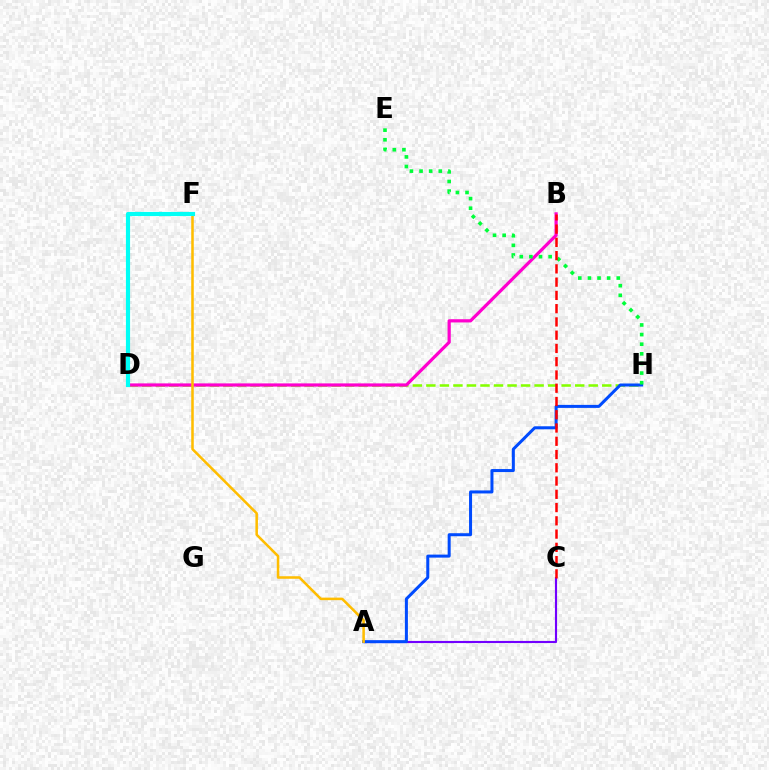{('D', 'H'): [{'color': '#84ff00', 'line_style': 'dashed', 'thickness': 1.84}], ('A', 'C'): [{'color': '#7200ff', 'line_style': 'solid', 'thickness': 1.53}], ('B', 'D'): [{'color': '#ff00cf', 'line_style': 'solid', 'thickness': 2.31}], ('A', 'H'): [{'color': '#004bff', 'line_style': 'solid', 'thickness': 2.17}], ('E', 'H'): [{'color': '#00ff39', 'line_style': 'dotted', 'thickness': 2.62}], ('A', 'F'): [{'color': '#ffbd00', 'line_style': 'solid', 'thickness': 1.83}], ('D', 'F'): [{'color': '#00fff6', 'line_style': 'solid', 'thickness': 2.99}], ('B', 'C'): [{'color': '#ff0000', 'line_style': 'dashed', 'thickness': 1.8}]}